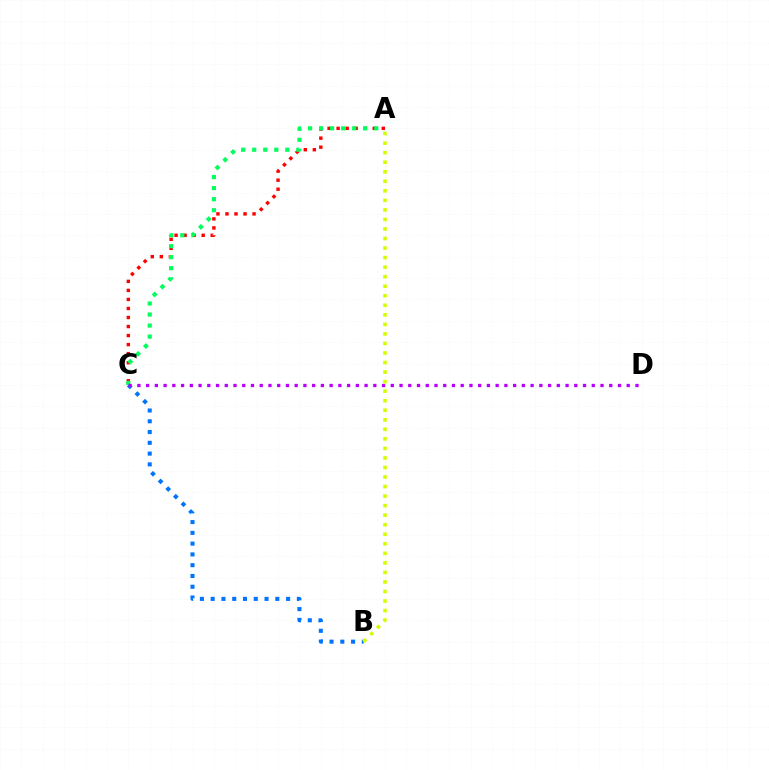{('B', 'C'): [{'color': '#0074ff', 'line_style': 'dotted', 'thickness': 2.93}], ('A', 'C'): [{'color': '#ff0000', 'line_style': 'dotted', 'thickness': 2.45}, {'color': '#00ff5c', 'line_style': 'dotted', 'thickness': 3.0}], ('C', 'D'): [{'color': '#b900ff', 'line_style': 'dotted', 'thickness': 2.37}], ('A', 'B'): [{'color': '#d1ff00', 'line_style': 'dotted', 'thickness': 2.59}]}